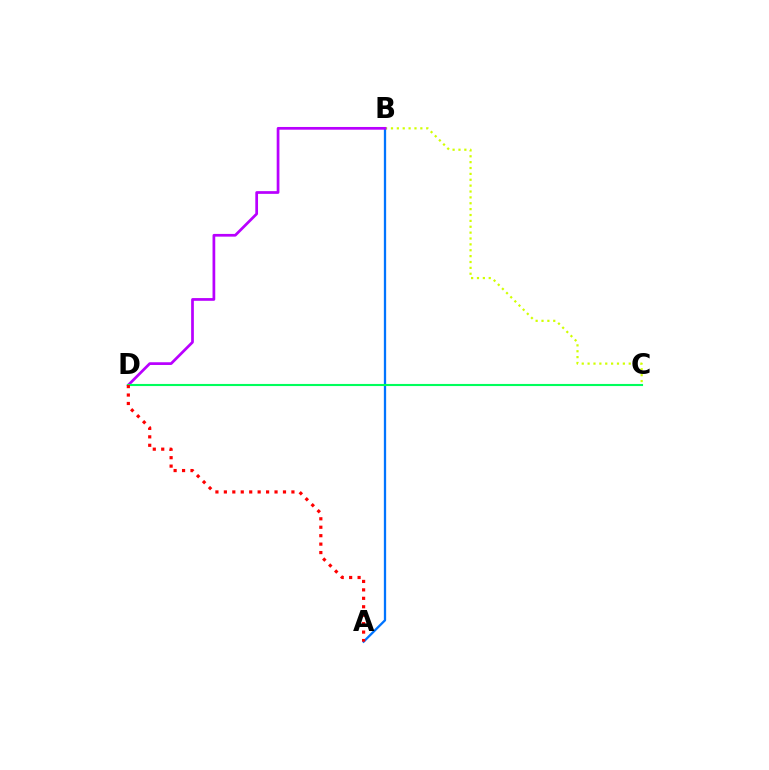{('B', 'C'): [{'color': '#d1ff00', 'line_style': 'dotted', 'thickness': 1.6}], ('A', 'B'): [{'color': '#0074ff', 'line_style': 'solid', 'thickness': 1.65}], ('B', 'D'): [{'color': '#b900ff', 'line_style': 'solid', 'thickness': 1.96}], ('C', 'D'): [{'color': '#00ff5c', 'line_style': 'solid', 'thickness': 1.52}], ('A', 'D'): [{'color': '#ff0000', 'line_style': 'dotted', 'thickness': 2.29}]}